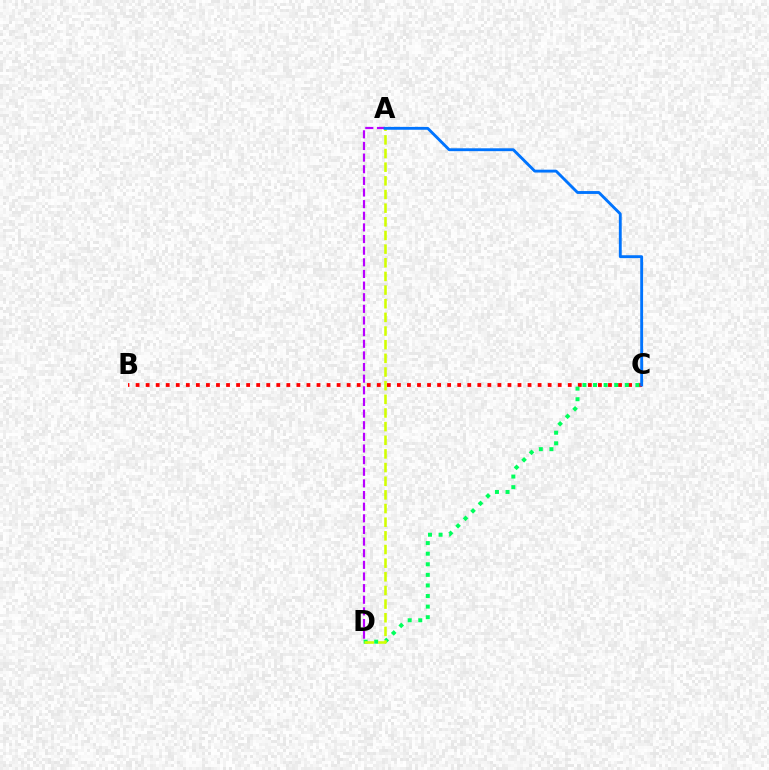{('A', 'D'): [{'color': '#b900ff', 'line_style': 'dashed', 'thickness': 1.58}, {'color': '#d1ff00', 'line_style': 'dashed', 'thickness': 1.85}], ('B', 'C'): [{'color': '#ff0000', 'line_style': 'dotted', 'thickness': 2.73}], ('C', 'D'): [{'color': '#00ff5c', 'line_style': 'dotted', 'thickness': 2.88}], ('A', 'C'): [{'color': '#0074ff', 'line_style': 'solid', 'thickness': 2.06}]}